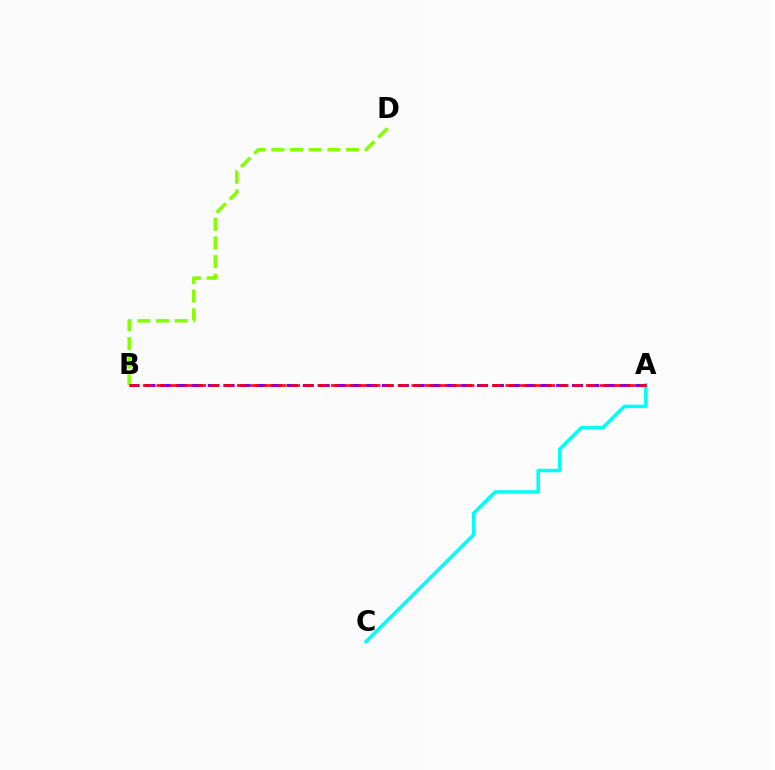{('B', 'D'): [{'color': '#84ff00', 'line_style': 'dashed', 'thickness': 2.54}], ('A', 'C'): [{'color': '#00fff6', 'line_style': 'solid', 'thickness': 2.54}], ('A', 'B'): [{'color': '#7200ff', 'line_style': 'dashed', 'thickness': 2.15}, {'color': '#ff0000', 'line_style': 'dashed', 'thickness': 1.82}]}